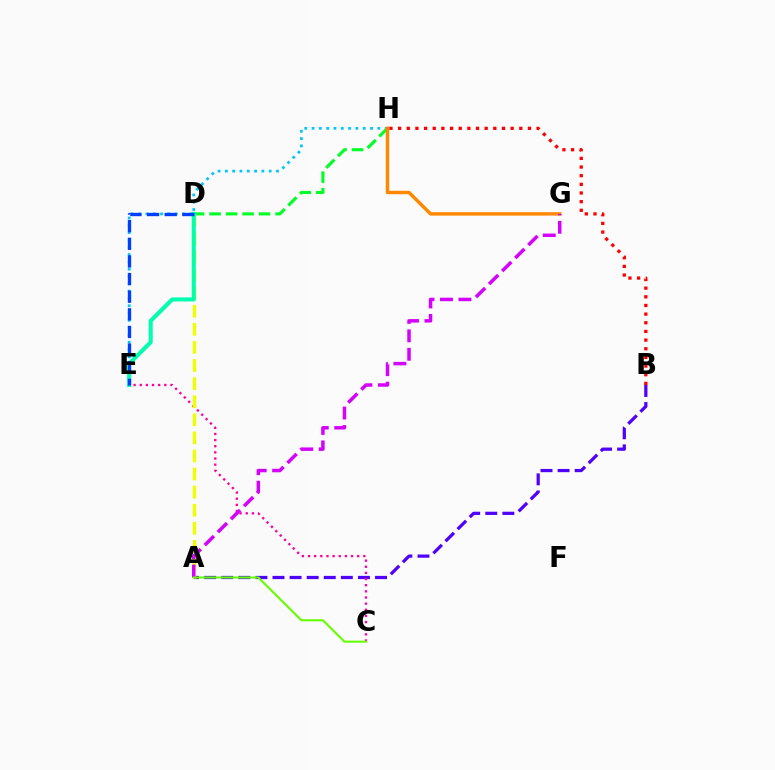{('A', 'B'): [{'color': '#4f00ff', 'line_style': 'dashed', 'thickness': 2.32}], ('C', 'E'): [{'color': '#ff00a0', 'line_style': 'dotted', 'thickness': 1.67}], ('E', 'H'): [{'color': '#00c7ff', 'line_style': 'dotted', 'thickness': 1.99}], ('D', 'H'): [{'color': '#00ff27', 'line_style': 'dashed', 'thickness': 2.24}], ('A', 'D'): [{'color': '#eeff00', 'line_style': 'dashed', 'thickness': 2.46}], ('D', 'E'): [{'color': '#00ffaf', 'line_style': 'solid', 'thickness': 2.93}, {'color': '#003fff', 'line_style': 'dashed', 'thickness': 2.4}], ('G', 'H'): [{'color': '#ff8800', 'line_style': 'solid', 'thickness': 2.48}], ('A', 'G'): [{'color': '#d600ff', 'line_style': 'dashed', 'thickness': 2.51}], ('B', 'H'): [{'color': '#ff0000', 'line_style': 'dotted', 'thickness': 2.35}], ('A', 'C'): [{'color': '#66ff00', 'line_style': 'solid', 'thickness': 1.51}]}